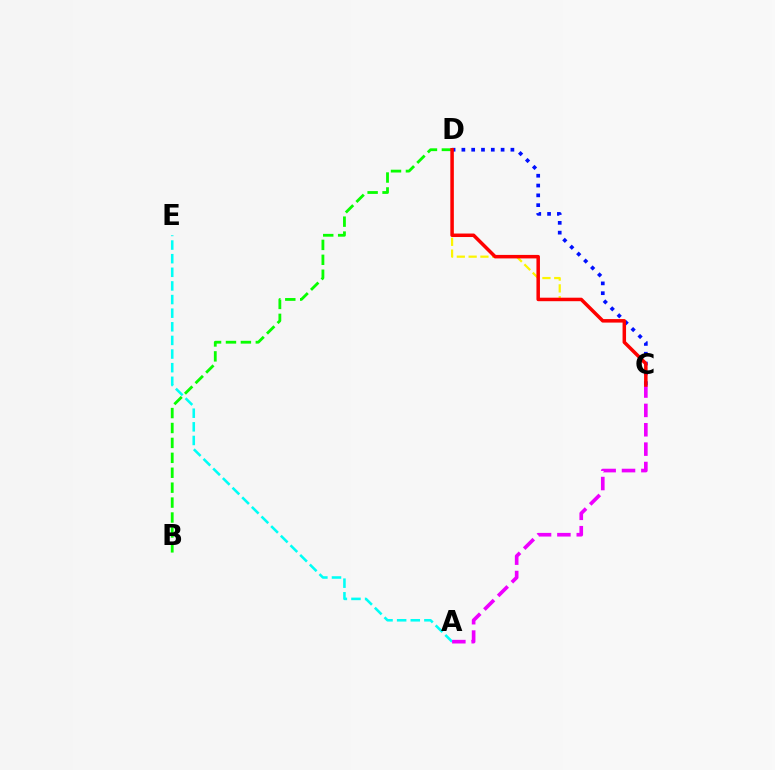{('A', 'E'): [{'color': '#00fff6', 'line_style': 'dashed', 'thickness': 1.85}], ('C', 'D'): [{'color': '#fcf500', 'line_style': 'dashed', 'thickness': 1.6}, {'color': '#0010ff', 'line_style': 'dotted', 'thickness': 2.66}, {'color': '#ff0000', 'line_style': 'solid', 'thickness': 2.52}], ('B', 'D'): [{'color': '#08ff00', 'line_style': 'dashed', 'thickness': 2.03}], ('A', 'C'): [{'color': '#ee00ff', 'line_style': 'dashed', 'thickness': 2.63}]}